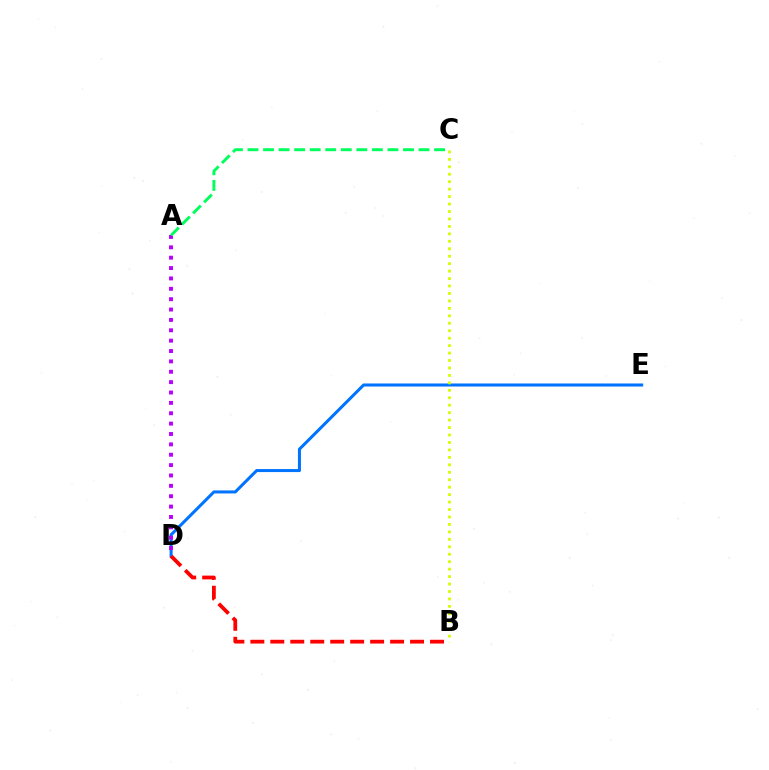{('D', 'E'): [{'color': '#0074ff', 'line_style': 'solid', 'thickness': 2.19}], ('A', 'D'): [{'color': '#b900ff', 'line_style': 'dotted', 'thickness': 2.82}], ('A', 'C'): [{'color': '#00ff5c', 'line_style': 'dashed', 'thickness': 2.11}], ('B', 'D'): [{'color': '#ff0000', 'line_style': 'dashed', 'thickness': 2.71}], ('B', 'C'): [{'color': '#d1ff00', 'line_style': 'dotted', 'thickness': 2.02}]}